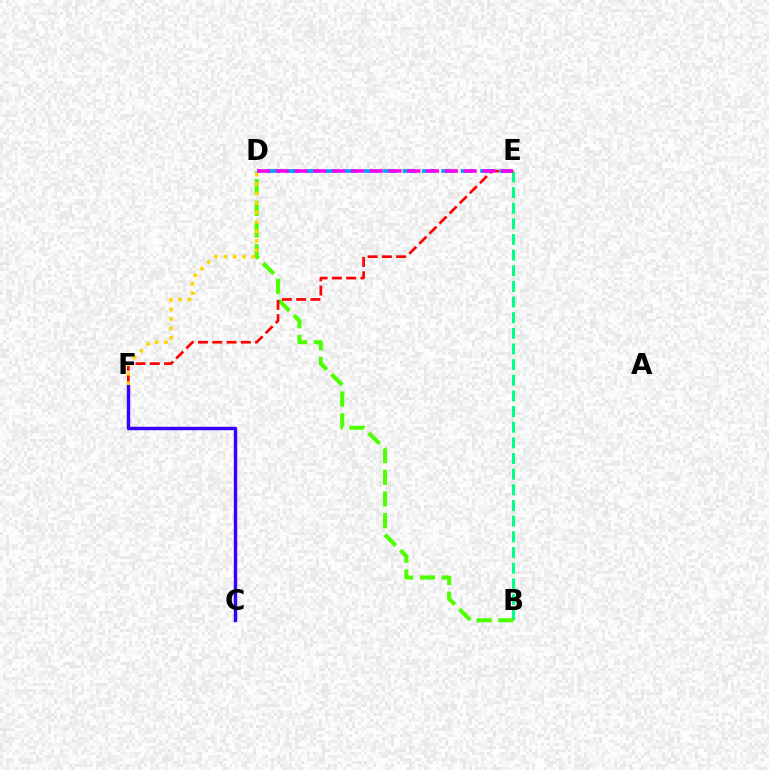{('B', 'E'): [{'color': '#00ff86', 'line_style': 'dashed', 'thickness': 2.13}], ('B', 'D'): [{'color': '#4fff00', 'line_style': 'dashed', 'thickness': 2.95}], ('E', 'F'): [{'color': '#ff0000', 'line_style': 'dashed', 'thickness': 1.94}], ('D', 'E'): [{'color': '#009eff', 'line_style': 'dashed', 'thickness': 2.63}, {'color': '#ff00ed', 'line_style': 'dashed', 'thickness': 2.55}], ('C', 'F'): [{'color': '#3700ff', 'line_style': 'solid', 'thickness': 2.46}], ('D', 'F'): [{'color': '#ffd500', 'line_style': 'dotted', 'thickness': 2.57}]}